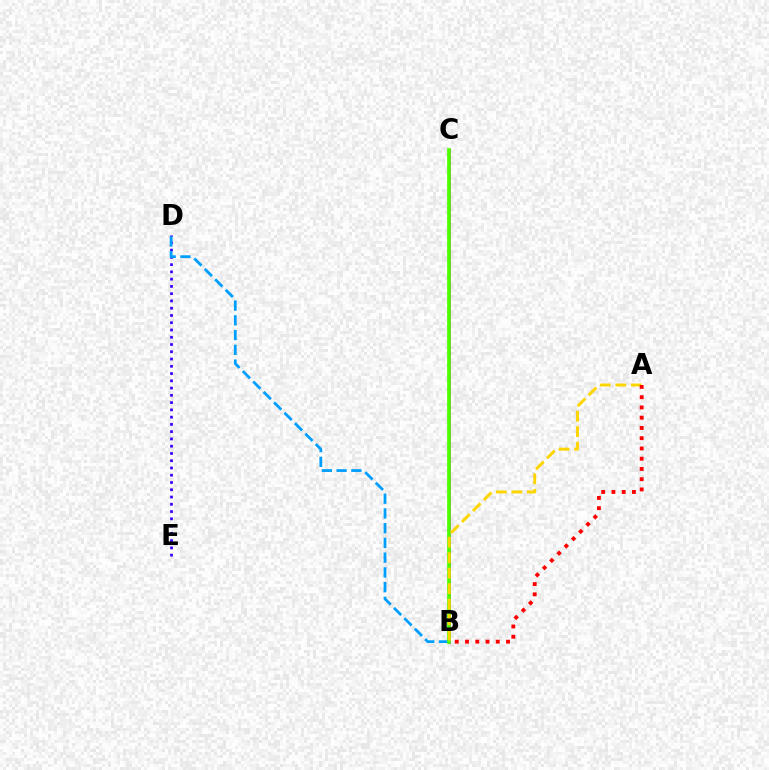{('B', 'C'): [{'color': '#00ff86', 'line_style': 'dashed', 'thickness': 1.76}, {'color': '#ff00ed', 'line_style': 'solid', 'thickness': 2.15}, {'color': '#4fff00', 'line_style': 'solid', 'thickness': 2.65}], ('D', 'E'): [{'color': '#3700ff', 'line_style': 'dotted', 'thickness': 1.97}], ('B', 'D'): [{'color': '#009eff', 'line_style': 'dashed', 'thickness': 2.0}], ('A', 'B'): [{'color': '#ffd500', 'line_style': 'dashed', 'thickness': 2.1}, {'color': '#ff0000', 'line_style': 'dotted', 'thickness': 2.79}]}